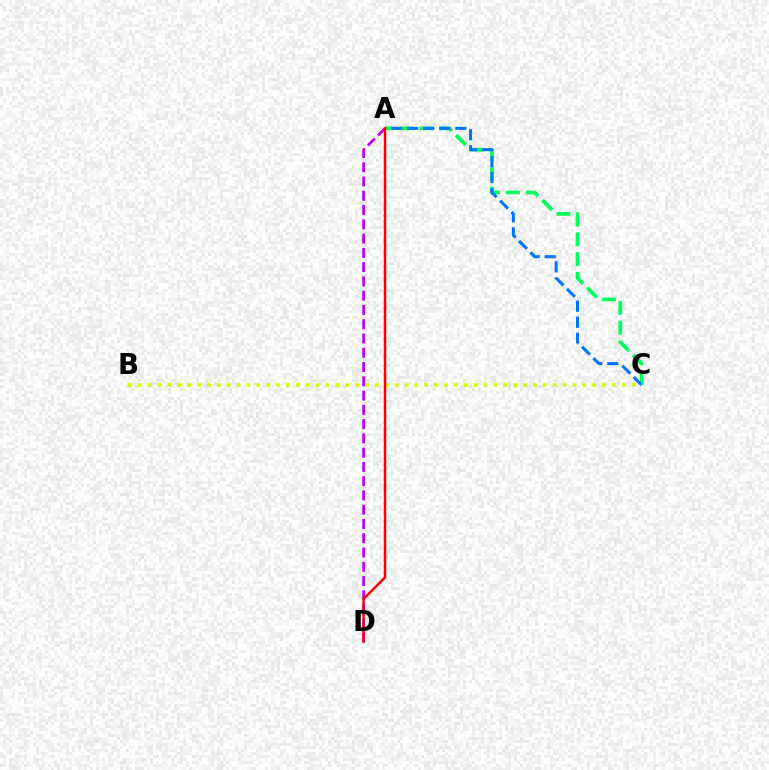{('A', 'C'): [{'color': '#00ff5c', 'line_style': 'dashed', 'thickness': 2.69}, {'color': '#0074ff', 'line_style': 'dashed', 'thickness': 2.18}], ('B', 'C'): [{'color': '#d1ff00', 'line_style': 'dotted', 'thickness': 2.68}], ('A', 'D'): [{'color': '#b900ff', 'line_style': 'dashed', 'thickness': 1.94}, {'color': '#ff0000', 'line_style': 'solid', 'thickness': 1.76}]}